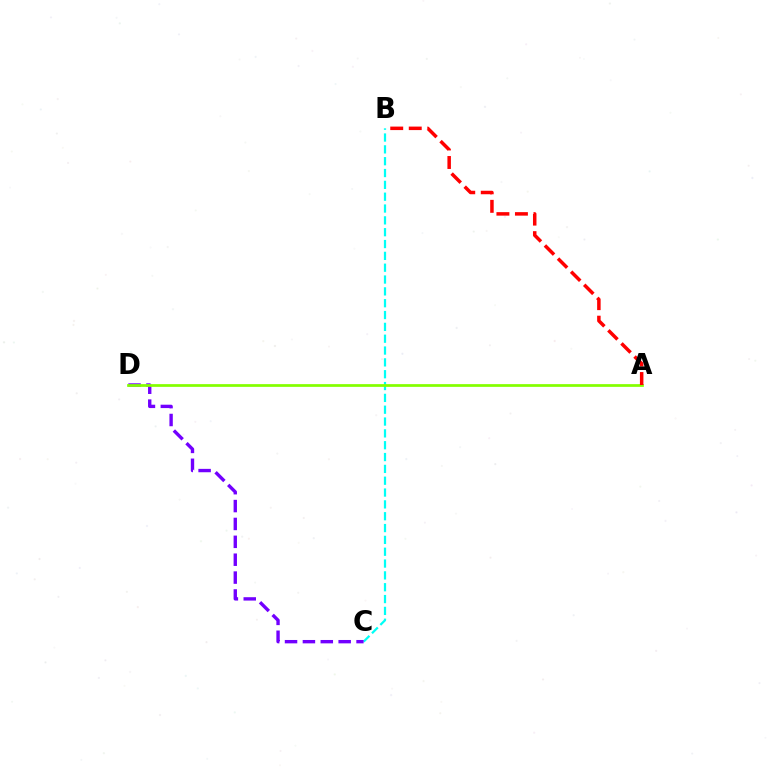{('B', 'C'): [{'color': '#00fff6', 'line_style': 'dashed', 'thickness': 1.61}], ('C', 'D'): [{'color': '#7200ff', 'line_style': 'dashed', 'thickness': 2.43}], ('A', 'D'): [{'color': '#84ff00', 'line_style': 'solid', 'thickness': 1.96}], ('A', 'B'): [{'color': '#ff0000', 'line_style': 'dashed', 'thickness': 2.52}]}